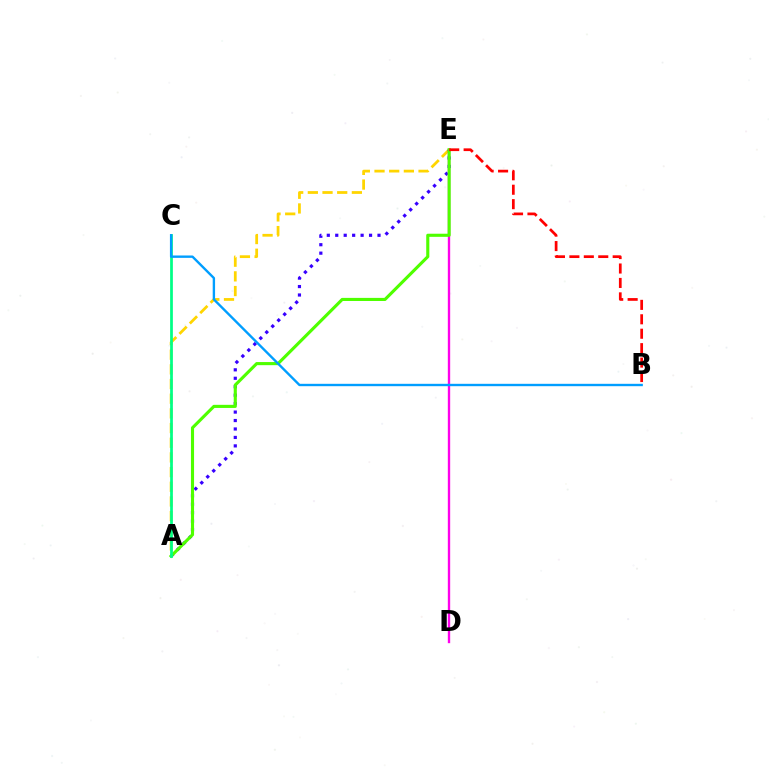{('A', 'E'): [{'color': '#ffd500', 'line_style': 'dashed', 'thickness': 1.99}, {'color': '#3700ff', 'line_style': 'dotted', 'thickness': 2.3}, {'color': '#4fff00', 'line_style': 'solid', 'thickness': 2.24}], ('D', 'E'): [{'color': '#ff00ed', 'line_style': 'solid', 'thickness': 1.7}], ('A', 'C'): [{'color': '#00ff86', 'line_style': 'solid', 'thickness': 1.97}], ('B', 'C'): [{'color': '#009eff', 'line_style': 'solid', 'thickness': 1.71}], ('B', 'E'): [{'color': '#ff0000', 'line_style': 'dashed', 'thickness': 1.96}]}